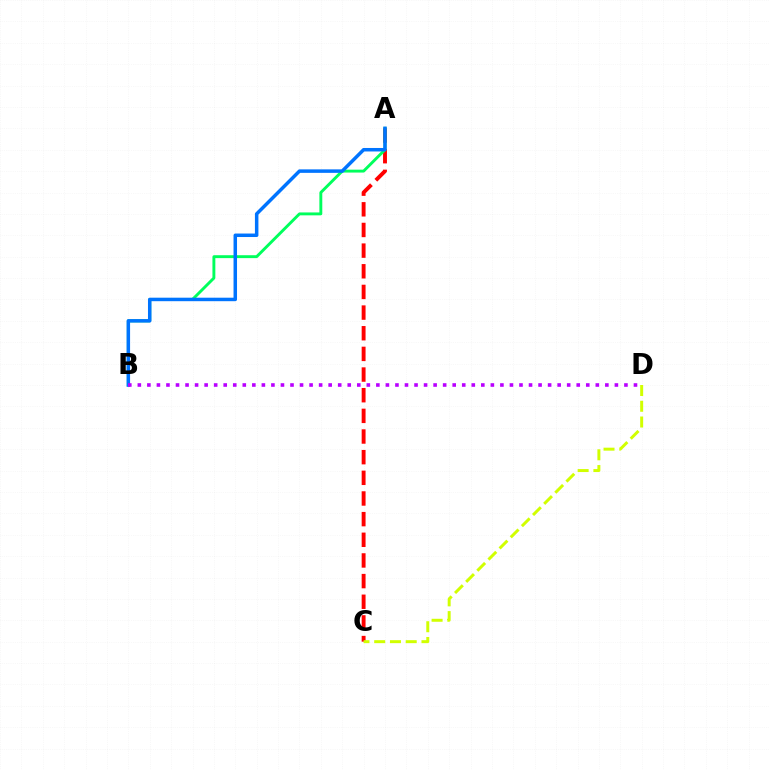{('A', 'C'): [{'color': '#ff0000', 'line_style': 'dashed', 'thickness': 2.81}], ('A', 'B'): [{'color': '#00ff5c', 'line_style': 'solid', 'thickness': 2.09}, {'color': '#0074ff', 'line_style': 'solid', 'thickness': 2.51}], ('C', 'D'): [{'color': '#d1ff00', 'line_style': 'dashed', 'thickness': 2.14}], ('B', 'D'): [{'color': '#b900ff', 'line_style': 'dotted', 'thickness': 2.59}]}